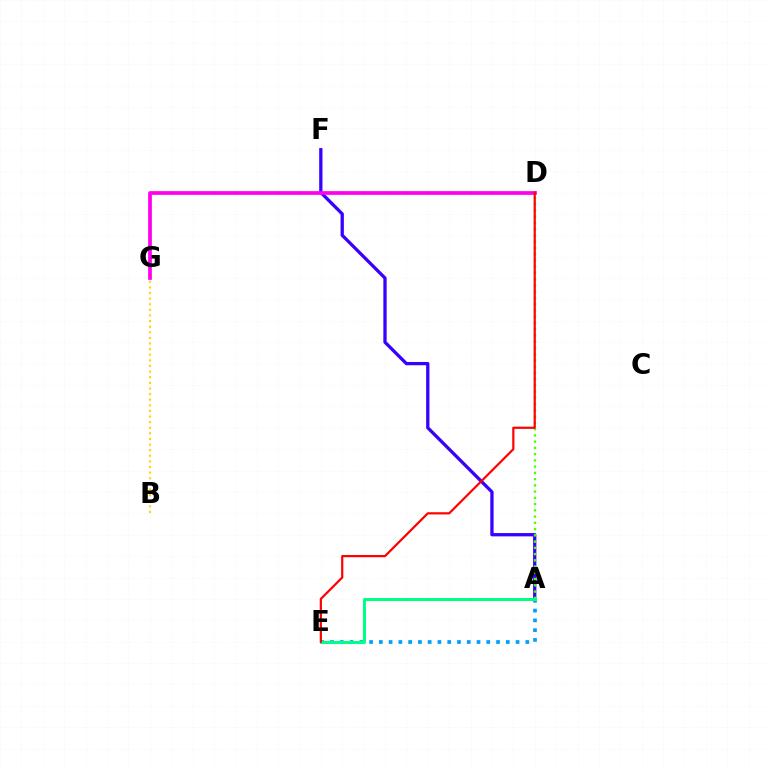{('A', 'F'): [{'color': '#3700ff', 'line_style': 'solid', 'thickness': 2.37}], ('A', 'D'): [{'color': '#4fff00', 'line_style': 'dotted', 'thickness': 1.7}], ('A', 'E'): [{'color': '#009eff', 'line_style': 'dotted', 'thickness': 2.65}, {'color': '#00ff86', 'line_style': 'solid', 'thickness': 2.16}], ('B', 'G'): [{'color': '#ffd500', 'line_style': 'dotted', 'thickness': 1.53}], ('D', 'G'): [{'color': '#ff00ed', 'line_style': 'solid', 'thickness': 2.68}], ('D', 'E'): [{'color': '#ff0000', 'line_style': 'solid', 'thickness': 1.59}]}